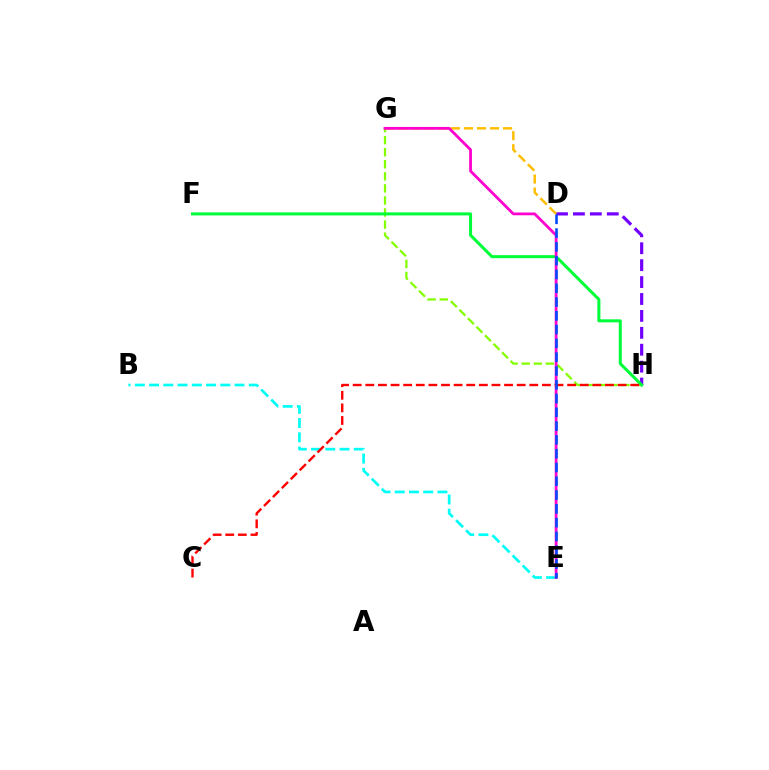{('G', 'H'): [{'color': '#84ff00', 'line_style': 'dashed', 'thickness': 1.64}], ('D', 'H'): [{'color': '#7200ff', 'line_style': 'dashed', 'thickness': 2.3}], ('D', 'G'): [{'color': '#ffbd00', 'line_style': 'dashed', 'thickness': 1.77}], ('F', 'H'): [{'color': '#00ff39', 'line_style': 'solid', 'thickness': 2.18}], ('B', 'E'): [{'color': '#00fff6', 'line_style': 'dashed', 'thickness': 1.93}], ('E', 'G'): [{'color': '#ff00cf', 'line_style': 'solid', 'thickness': 2.0}], ('C', 'H'): [{'color': '#ff0000', 'line_style': 'dashed', 'thickness': 1.71}], ('D', 'E'): [{'color': '#004bff', 'line_style': 'dashed', 'thickness': 1.87}]}